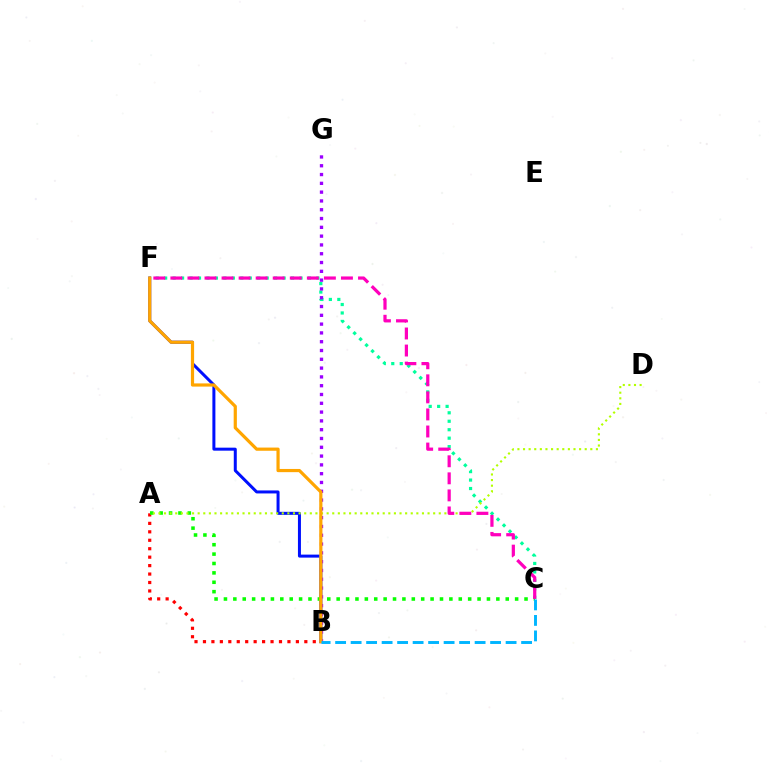{('C', 'F'): [{'color': '#00ff9d', 'line_style': 'dotted', 'thickness': 2.3}, {'color': '#ff00bd', 'line_style': 'dashed', 'thickness': 2.32}], ('B', 'F'): [{'color': '#0010ff', 'line_style': 'solid', 'thickness': 2.16}, {'color': '#ffa500', 'line_style': 'solid', 'thickness': 2.3}], ('A', 'B'): [{'color': '#ff0000', 'line_style': 'dotted', 'thickness': 2.3}], ('B', 'G'): [{'color': '#9b00ff', 'line_style': 'dotted', 'thickness': 2.39}], ('A', 'C'): [{'color': '#08ff00', 'line_style': 'dotted', 'thickness': 2.55}], ('A', 'D'): [{'color': '#b3ff00', 'line_style': 'dotted', 'thickness': 1.52}], ('B', 'C'): [{'color': '#00b5ff', 'line_style': 'dashed', 'thickness': 2.11}]}